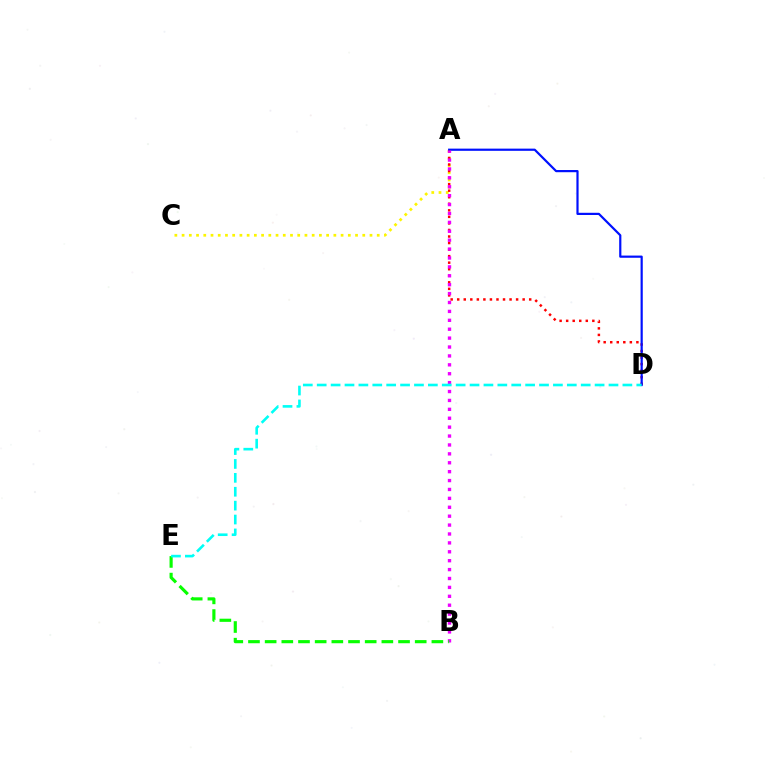{('A', 'C'): [{'color': '#fcf500', 'line_style': 'dotted', 'thickness': 1.96}], ('A', 'D'): [{'color': '#ff0000', 'line_style': 'dotted', 'thickness': 1.78}, {'color': '#0010ff', 'line_style': 'solid', 'thickness': 1.58}], ('A', 'B'): [{'color': '#ee00ff', 'line_style': 'dotted', 'thickness': 2.42}], ('B', 'E'): [{'color': '#08ff00', 'line_style': 'dashed', 'thickness': 2.27}], ('D', 'E'): [{'color': '#00fff6', 'line_style': 'dashed', 'thickness': 1.89}]}